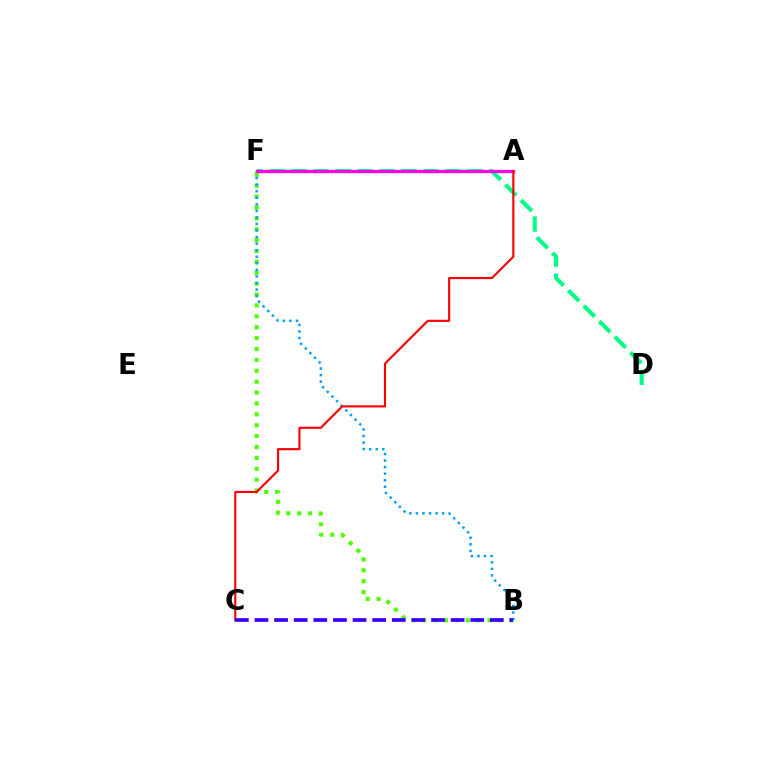{('A', 'F'): [{'color': '#ffd500', 'line_style': 'dashed', 'thickness': 2.29}, {'color': '#ff00ed', 'line_style': 'solid', 'thickness': 2.32}], ('D', 'F'): [{'color': '#00ff86', 'line_style': 'dashed', 'thickness': 2.98}], ('B', 'F'): [{'color': '#4fff00', 'line_style': 'dotted', 'thickness': 2.96}, {'color': '#009eff', 'line_style': 'dotted', 'thickness': 1.78}], ('A', 'C'): [{'color': '#ff0000', 'line_style': 'solid', 'thickness': 1.55}], ('B', 'C'): [{'color': '#3700ff', 'line_style': 'dashed', 'thickness': 2.66}]}